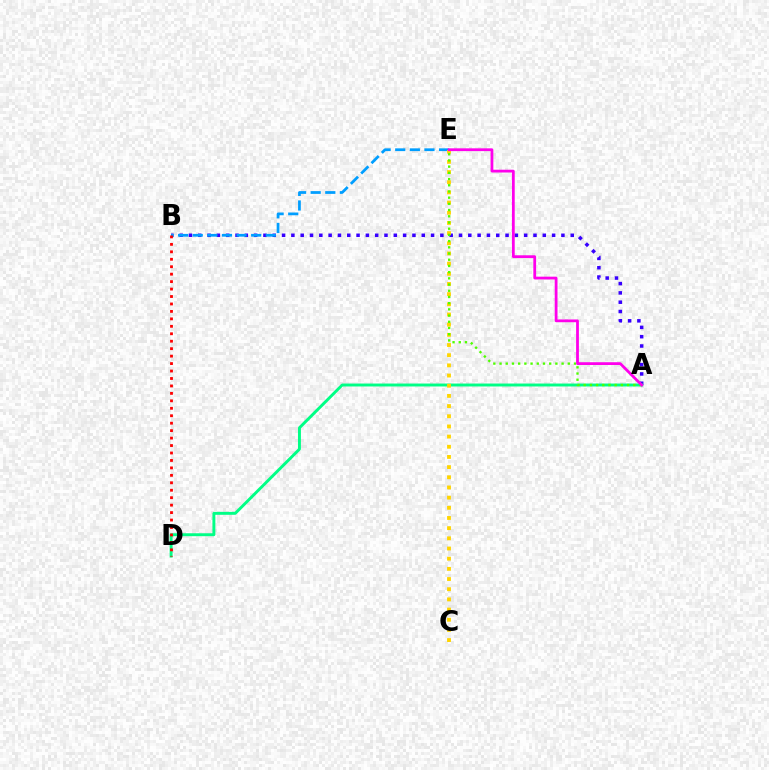{('A', 'B'): [{'color': '#3700ff', 'line_style': 'dotted', 'thickness': 2.53}], ('A', 'D'): [{'color': '#00ff86', 'line_style': 'solid', 'thickness': 2.11}], ('B', 'E'): [{'color': '#009eff', 'line_style': 'dashed', 'thickness': 1.98}], ('C', 'E'): [{'color': '#ffd500', 'line_style': 'dotted', 'thickness': 2.76}], ('A', 'E'): [{'color': '#4fff00', 'line_style': 'dotted', 'thickness': 1.69}, {'color': '#ff00ed', 'line_style': 'solid', 'thickness': 2.0}], ('B', 'D'): [{'color': '#ff0000', 'line_style': 'dotted', 'thickness': 2.02}]}